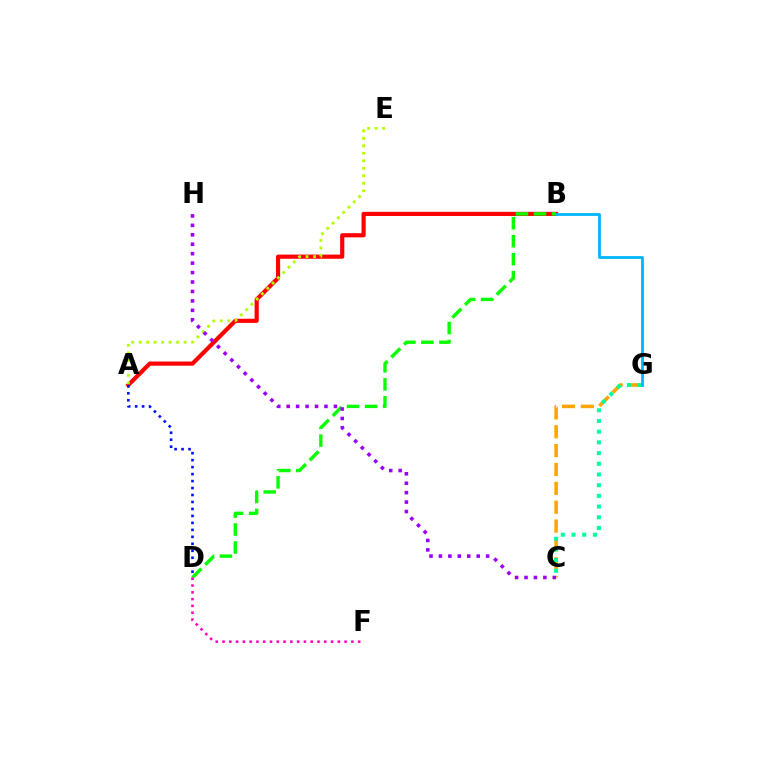{('A', 'B'): [{'color': '#ff0000', 'line_style': 'solid', 'thickness': 3.0}], ('A', 'E'): [{'color': '#b3ff00', 'line_style': 'dotted', 'thickness': 2.04}], ('A', 'D'): [{'color': '#0010ff', 'line_style': 'dotted', 'thickness': 1.89}], ('C', 'G'): [{'color': '#ffa500', 'line_style': 'dashed', 'thickness': 2.56}, {'color': '#00ff9d', 'line_style': 'dotted', 'thickness': 2.91}], ('B', 'D'): [{'color': '#08ff00', 'line_style': 'dashed', 'thickness': 2.44}], ('C', 'H'): [{'color': '#9b00ff', 'line_style': 'dotted', 'thickness': 2.57}], ('D', 'F'): [{'color': '#ff00bd', 'line_style': 'dotted', 'thickness': 1.84}], ('B', 'G'): [{'color': '#00b5ff', 'line_style': 'solid', 'thickness': 2.0}]}